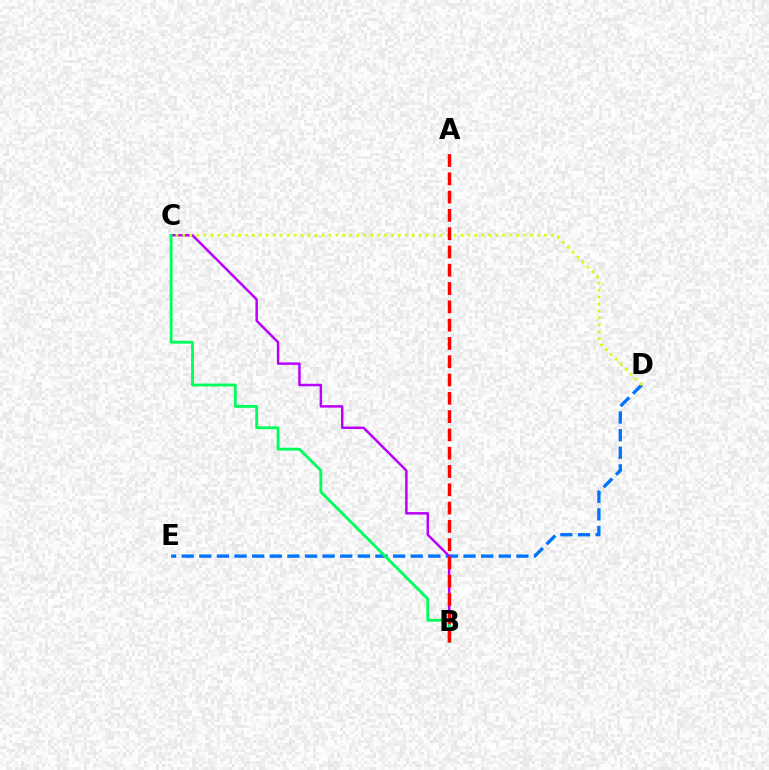{('D', 'E'): [{'color': '#0074ff', 'line_style': 'dashed', 'thickness': 2.39}], ('B', 'C'): [{'color': '#b900ff', 'line_style': 'solid', 'thickness': 1.77}, {'color': '#00ff5c', 'line_style': 'solid', 'thickness': 2.05}], ('C', 'D'): [{'color': '#d1ff00', 'line_style': 'dotted', 'thickness': 1.89}], ('A', 'B'): [{'color': '#ff0000', 'line_style': 'dashed', 'thickness': 2.49}]}